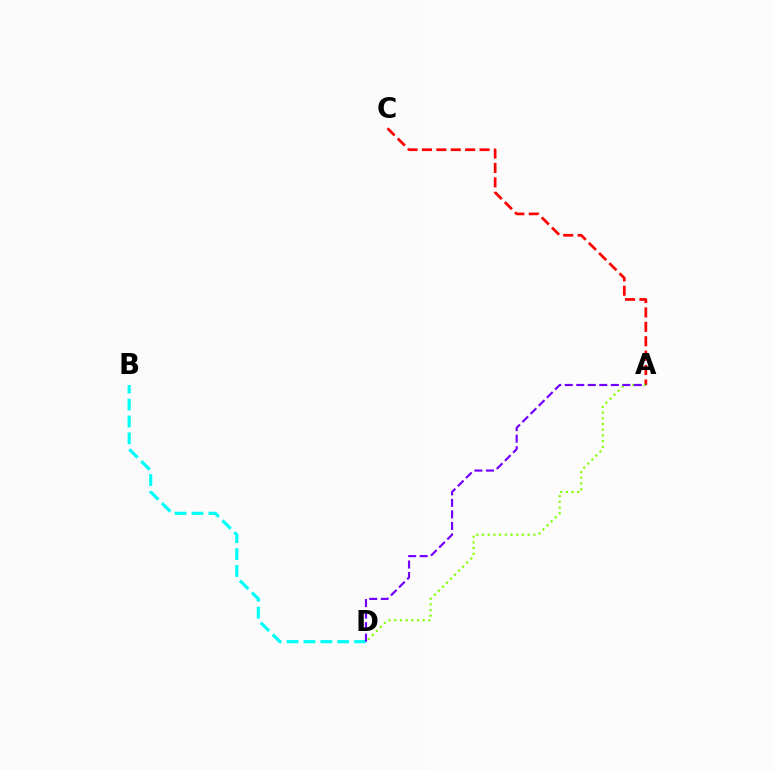{('A', 'C'): [{'color': '#ff0000', 'line_style': 'dashed', 'thickness': 1.96}], ('B', 'D'): [{'color': '#00fff6', 'line_style': 'dashed', 'thickness': 2.29}], ('A', 'D'): [{'color': '#84ff00', 'line_style': 'dotted', 'thickness': 1.55}, {'color': '#7200ff', 'line_style': 'dashed', 'thickness': 1.56}]}